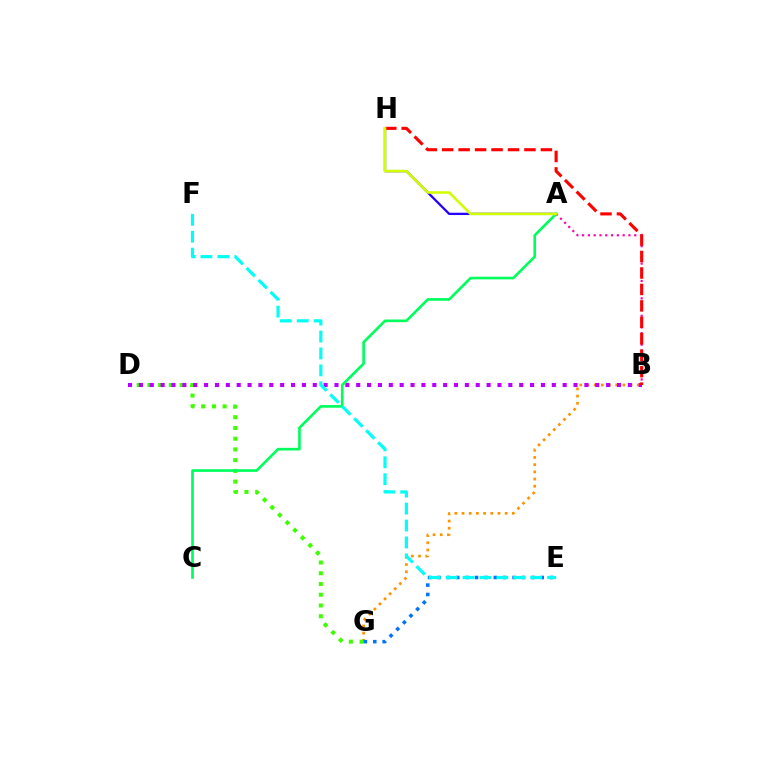{('B', 'G'): [{'color': '#ff9400', 'line_style': 'dotted', 'thickness': 1.95}], ('D', 'G'): [{'color': '#3dff00', 'line_style': 'dotted', 'thickness': 2.92}], ('A', 'H'): [{'color': '#2500ff', 'line_style': 'solid', 'thickness': 1.65}, {'color': '#d1ff00', 'line_style': 'solid', 'thickness': 1.86}], ('B', 'D'): [{'color': '#b900ff', 'line_style': 'dotted', 'thickness': 2.95}], ('A', 'B'): [{'color': '#ff00ac', 'line_style': 'dotted', 'thickness': 1.57}], ('E', 'G'): [{'color': '#0074ff', 'line_style': 'dotted', 'thickness': 2.55}], ('A', 'C'): [{'color': '#00ff5c', 'line_style': 'solid', 'thickness': 1.91}], ('E', 'F'): [{'color': '#00fff6', 'line_style': 'dashed', 'thickness': 2.3}], ('B', 'H'): [{'color': '#ff0000', 'line_style': 'dashed', 'thickness': 2.23}]}